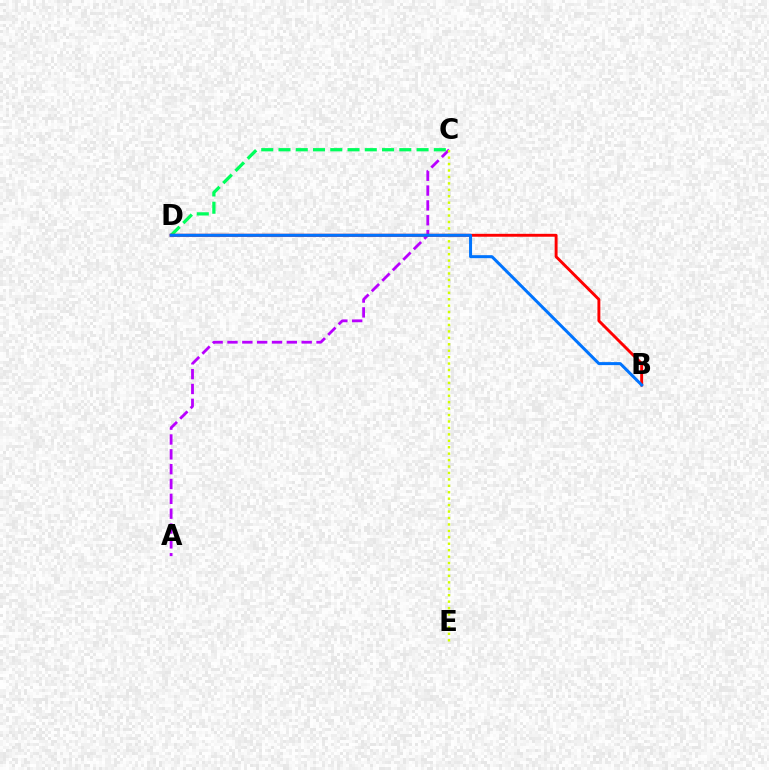{('A', 'C'): [{'color': '#b900ff', 'line_style': 'dashed', 'thickness': 2.02}], ('C', 'D'): [{'color': '#00ff5c', 'line_style': 'dashed', 'thickness': 2.34}], ('B', 'D'): [{'color': '#ff0000', 'line_style': 'solid', 'thickness': 2.09}, {'color': '#0074ff', 'line_style': 'solid', 'thickness': 2.16}], ('C', 'E'): [{'color': '#d1ff00', 'line_style': 'dotted', 'thickness': 1.75}]}